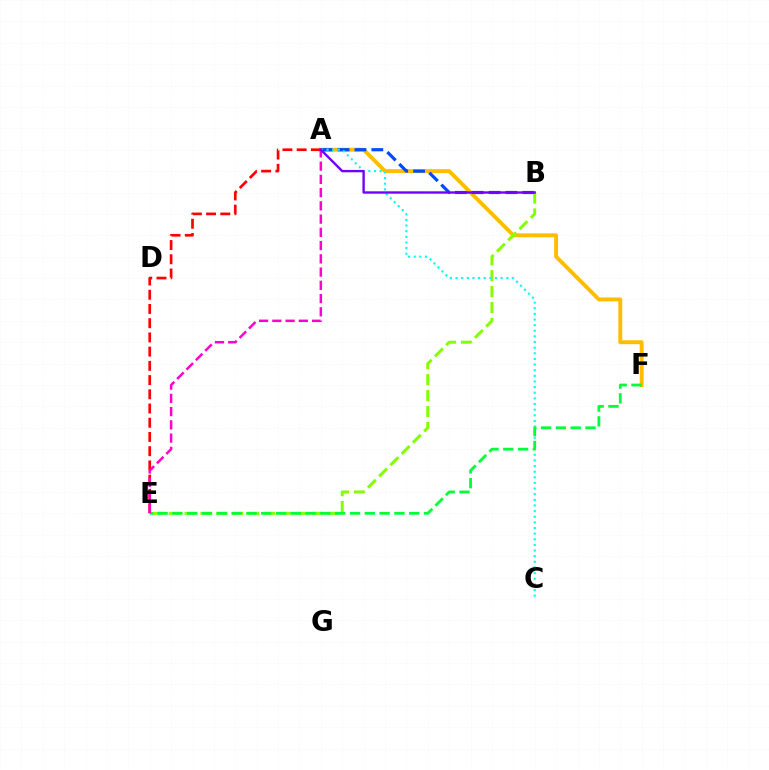{('A', 'F'): [{'color': '#ffbd00', 'line_style': 'solid', 'thickness': 2.82}], ('B', 'E'): [{'color': '#84ff00', 'line_style': 'dashed', 'thickness': 2.16}], ('A', 'B'): [{'color': '#004bff', 'line_style': 'dashed', 'thickness': 2.29}, {'color': '#7200ff', 'line_style': 'solid', 'thickness': 1.7}], ('A', 'C'): [{'color': '#00fff6', 'line_style': 'dotted', 'thickness': 1.53}], ('E', 'F'): [{'color': '#00ff39', 'line_style': 'dashed', 'thickness': 2.01}], ('A', 'E'): [{'color': '#ff0000', 'line_style': 'dashed', 'thickness': 1.93}, {'color': '#ff00cf', 'line_style': 'dashed', 'thickness': 1.8}]}